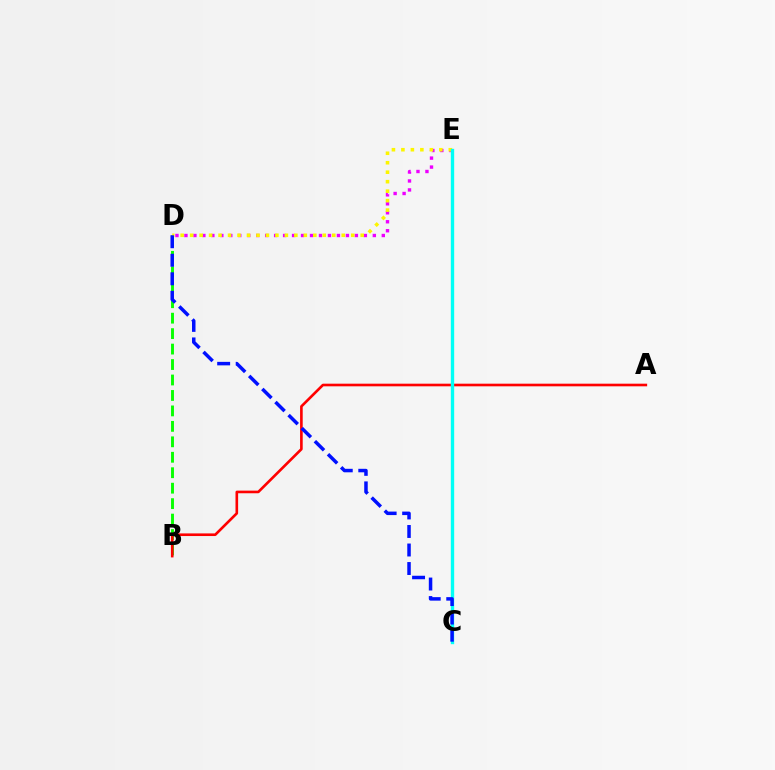{('D', 'E'): [{'color': '#ee00ff', 'line_style': 'dotted', 'thickness': 2.44}, {'color': '#fcf500', 'line_style': 'dotted', 'thickness': 2.57}], ('B', 'D'): [{'color': '#08ff00', 'line_style': 'dashed', 'thickness': 2.1}], ('A', 'B'): [{'color': '#ff0000', 'line_style': 'solid', 'thickness': 1.89}], ('C', 'E'): [{'color': '#00fff6', 'line_style': 'solid', 'thickness': 2.41}], ('C', 'D'): [{'color': '#0010ff', 'line_style': 'dashed', 'thickness': 2.52}]}